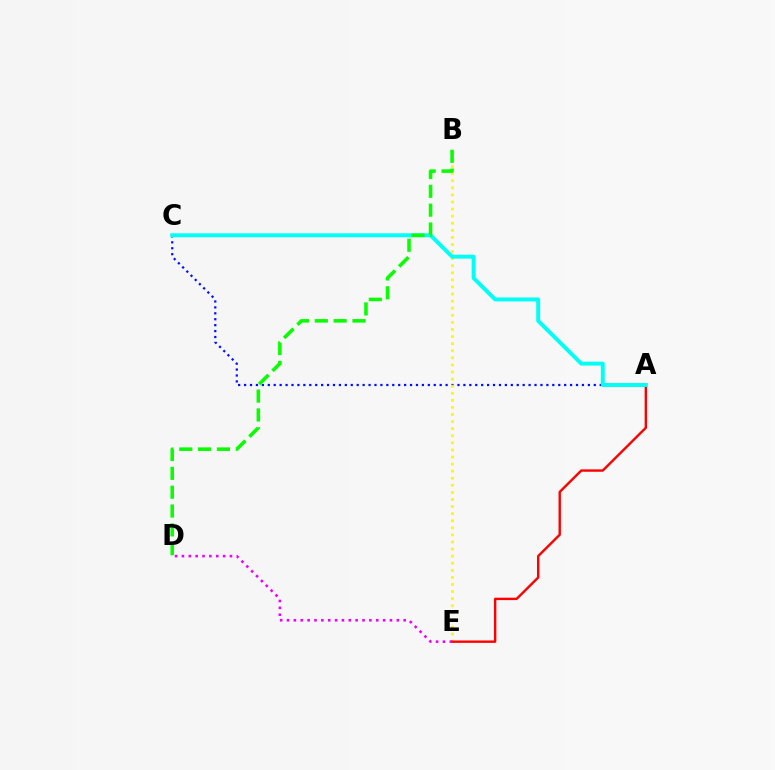{('A', 'C'): [{'color': '#0010ff', 'line_style': 'dotted', 'thickness': 1.61}, {'color': '#00fff6', 'line_style': 'solid', 'thickness': 2.83}], ('B', 'E'): [{'color': '#fcf500', 'line_style': 'dotted', 'thickness': 1.92}], ('A', 'E'): [{'color': '#ff0000', 'line_style': 'solid', 'thickness': 1.73}], ('D', 'E'): [{'color': '#ee00ff', 'line_style': 'dotted', 'thickness': 1.86}], ('B', 'D'): [{'color': '#08ff00', 'line_style': 'dashed', 'thickness': 2.56}]}